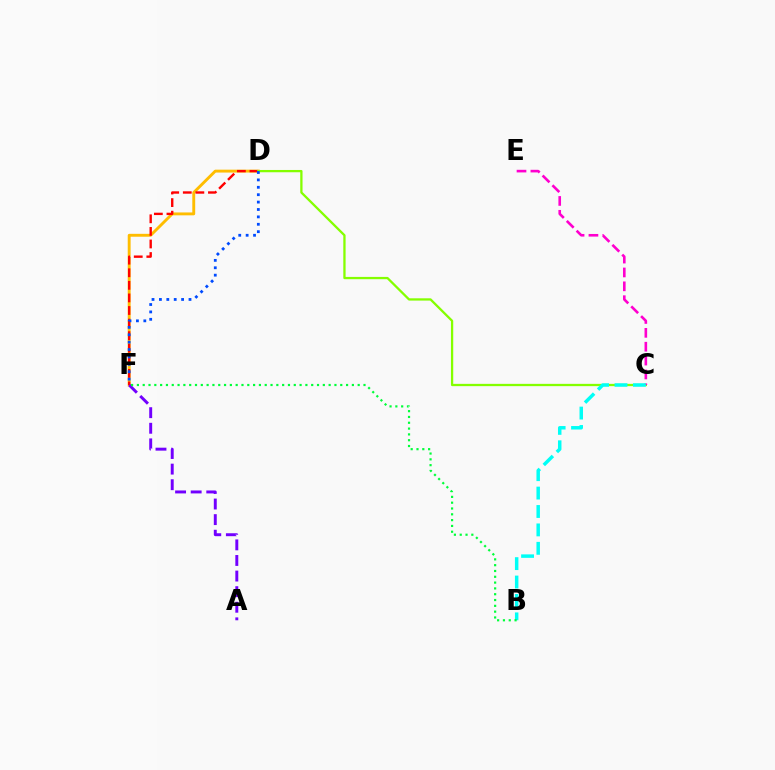{('D', 'F'): [{'color': '#ffbd00', 'line_style': 'solid', 'thickness': 2.08}, {'color': '#ff0000', 'line_style': 'dashed', 'thickness': 1.71}, {'color': '#004bff', 'line_style': 'dotted', 'thickness': 2.01}], ('C', 'D'): [{'color': '#84ff00', 'line_style': 'solid', 'thickness': 1.65}], ('C', 'E'): [{'color': '#ff00cf', 'line_style': 'dashed', 'thickness': 1.88}], ('A', 'F'): [{'color': '#7200ff', 'line_style': 'dashed', 'thickness': 2.12}], ('B', 'C'): [{'color': '#00fff6', 'line_style': 'dashed', 'thickness': 2.5}], ('B', 'F'): [{'color': '#00ff39', 'line_style': 'dotted', 'thickness': 1.58}]}